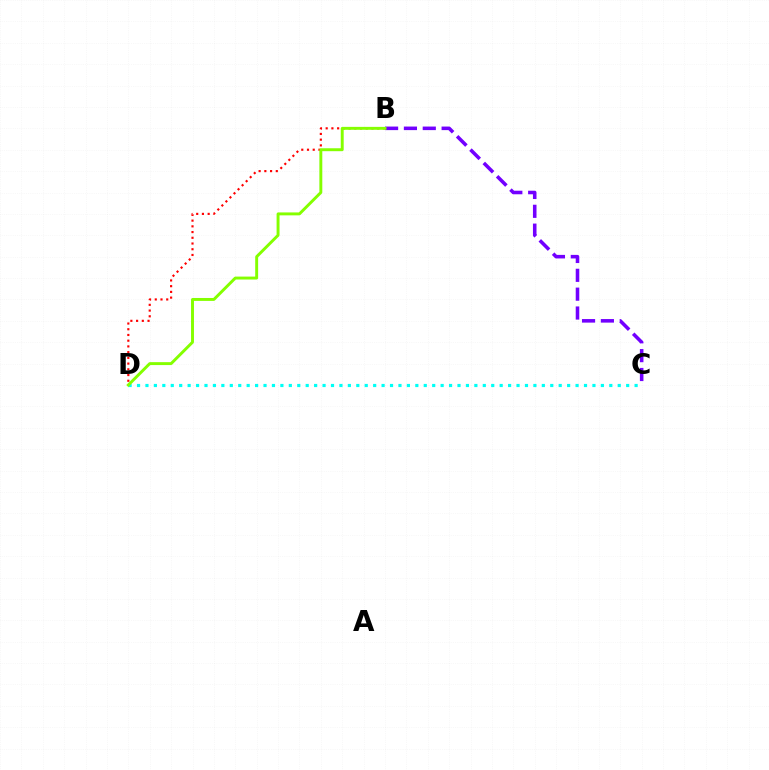{('B', 'C'): [{'color': '#7200ff', 'line_style': 'dashed', 'thickness': 2.56}], ('B', 'D'): [{'color': '#ff0000', 'line_style': 'dotted', 'thickness': 1.56}, {'color': '#84ff00', 'line_style': 'solid', 'thickness': 2.11}], ('C', 'D'): [{'color': '#00fff6', 'line_style': 'dotted', 'thickness': 2.29}]}